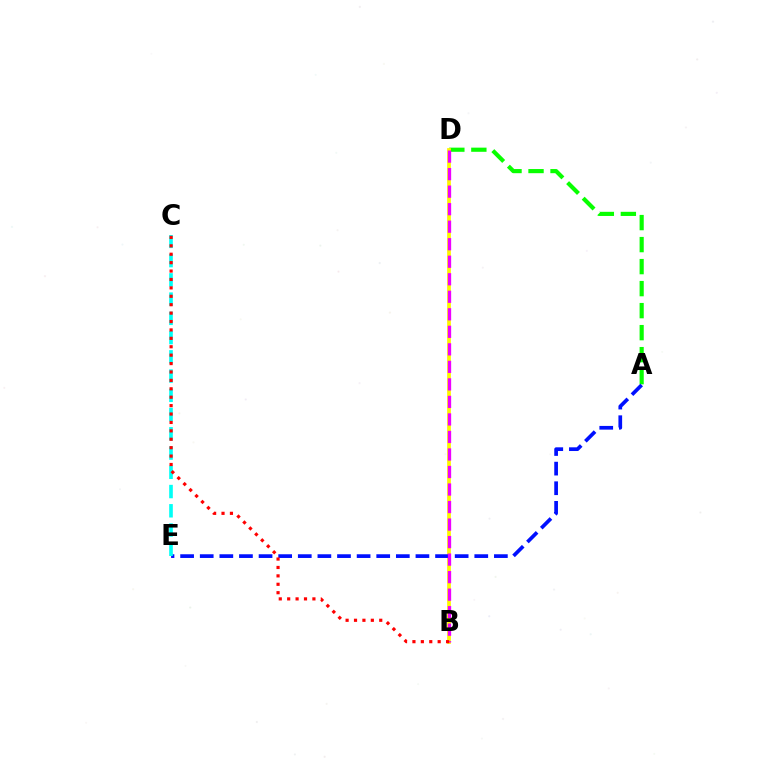{('A', 'D'): [{'color': '#08ff00', 'line_style': 'dashed', 'thickness': 2.99}], ('B', 'D'): [{'color': '#fcf500', 'line_style': 'solid', 'thickness': 2.7}, {'color': '#ee00ff', 'line_style': 'dashed', 'thickness': 2.38}], ('A', 'E'): [{'color': '#0010ff', 'line_style': 'dashed', 'thickness': 2.66}], ('C', 'E'): [{'color': '#00fff6', 'line_style': 'dashed', 'thickness': 2.61}], ('B', 'C'): [{'color': '#ff0000', 'line_style': 'dotted', 'thickness': 2.29}]}